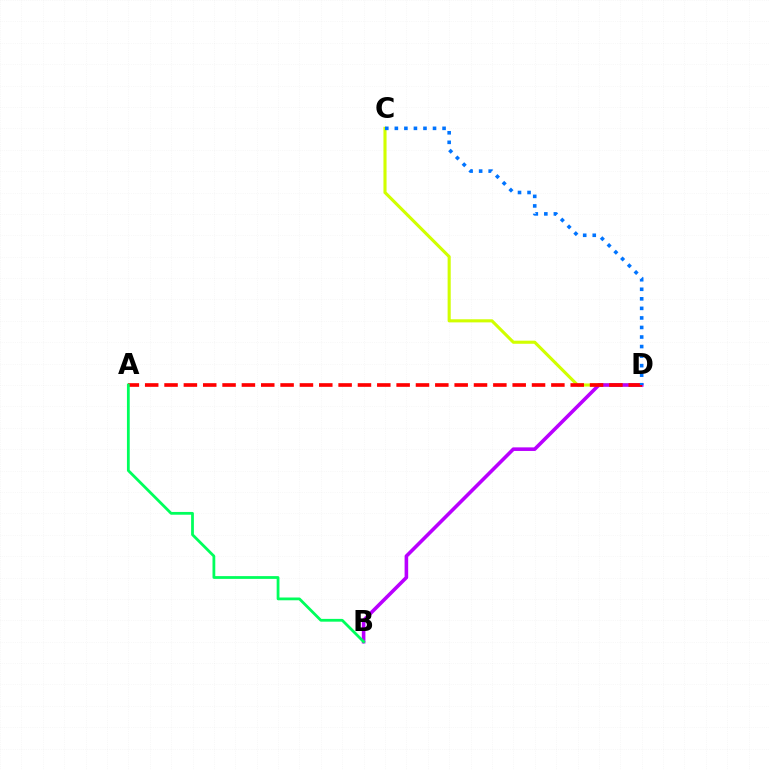{('C', 'D'): [{'color': '#d1ff00', 'line_style': 'solid', 'thickness': 2.24}, {'color': '#0074ff', 'line_style': 'dotted', 'thickness': 2.59}], ('B', 'D'): [{'color': '#b900ff', 'line_style': 'solid', 'thickness': 2.59}], ('A', 'D'): [{'color': '#ff0000', 'line_style': 'dashed', 'thickness': 2.63}], ('A', 'B'): [{'color': '#00ff5c', 'line_style': 'solid', 'thickness': 2.0}]}